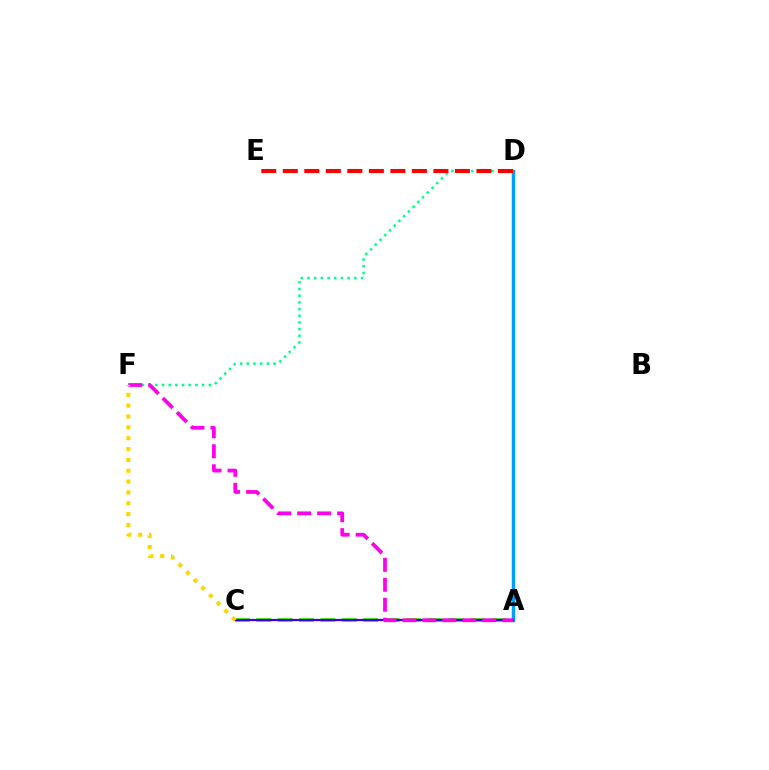{('A', 'C'): [{'color': '#4fff00', 'line_style': 'dashed', 'thickness': 2.9}, {'color': '#3700ff', 'line_style': 'solid', 'thickness': 1.6}], ('D', 'F'): [{'color': '#00ff86', 'line_style': 'dotted', 'thickness': 1.82}], ('A', 'D'): [{'color': '#009eff', 'line_style': 'solid', 'thickness': 2.48}], ('D', 'E'): [{'color': '#ff0000', 'line_style': 'dashed', 'thickness': 2.92}], ('A', 'F'): [{'color': '#ff00ed', 'line_style': 'dashed', 'thickness': 2.71}], ('C', 'F'): [{'color': '#ffd500', 'line_style': 'dotted', 'thickness': 2.95}]}